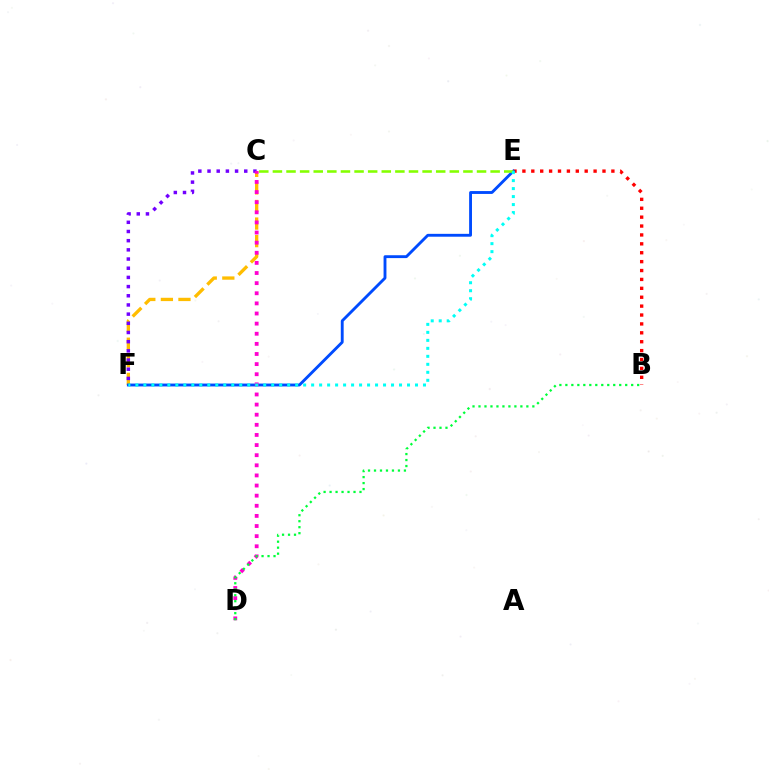{('B', 'E'): [{'color': '#ff0000', 'line_style': 'dotted', 'thickness': 2.42}], ('C', 'F'): [{'color': '#ffbd00', 'line_style': 'dashed', 'thickness': 2.39}, {'color': '#7200ff', 'line_style': 'dotted', 'thickness': 2.49}], ('E', 'F'): [{'color': '#004bff', 'line_style': 'solid', 'thickness': 2.06}, {'color': '#00fff6', 'line_style': 'dotted', 'thickness': 2.17}], ('C', 'E'): [{'color': '#84ff00', 'line_style': 'dashed', 'thickness': 1.85}], ('C', 'D'): [{'color': '#ff00cf', 'line_style': 'dotted', 'thickness': 2.75}], ('B', 'D'): [{'color': '#00ff39', 'line_style': 'dotted', 'thickness': 1.63}]}